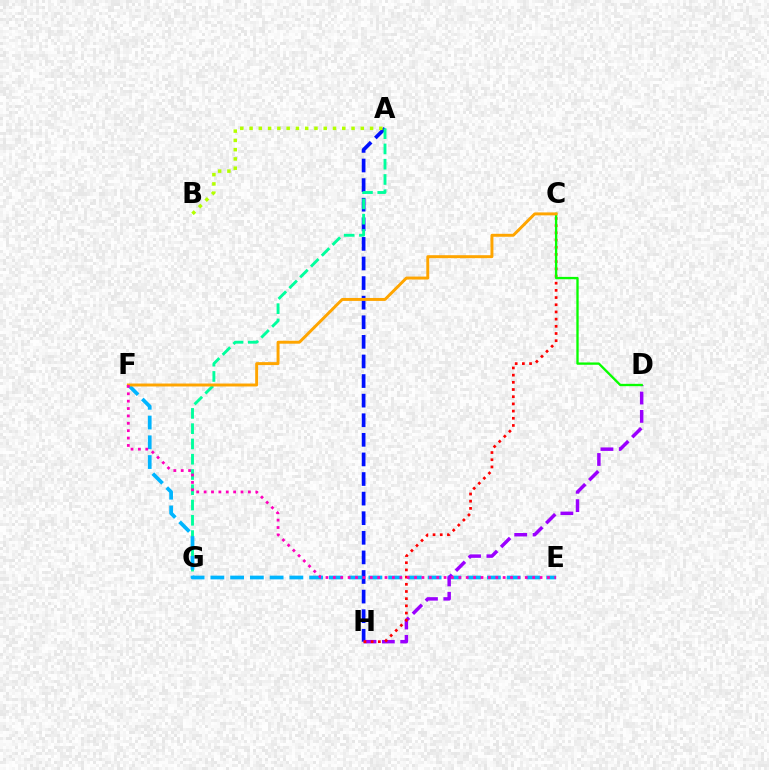{('A', 'H'): [{'color': '#0010ff', 'line_style': 'dashed', 'thickness': 2.66}], ('A', 'G'): [{'color': '#00ff9d', 'line_style': 'dashed', 'thickness': 2.07}], ('E', 'F'): [{'color': '#00b5ff', 'line_style': 'dashed', 'thickness': 2.68}, {'color': '#ff00bd', 'line_style': 'dotted', 'thickness': 2.01}], ('D', 'H'): [{'color': '#9b00ff', 'line_style': 'dashed', 'thickness': 2.49}], ('C', 'H'): [{'color': '#ff0000', 'line_style': 'dotted', 'thickness': 1.95}], ('A', 'B'): [{'color': '#b3ff00', 'line_style': 'dotted', 'thickness': 2.52}], ('C', 'D'): [{'color': '#08ff00', 'line_style': 'solid', 'thickness': 1.68}], ('C', 'F'): [{'color': '#ffa500', 'line_style': 'solid', 'thickness': 2.12}]}